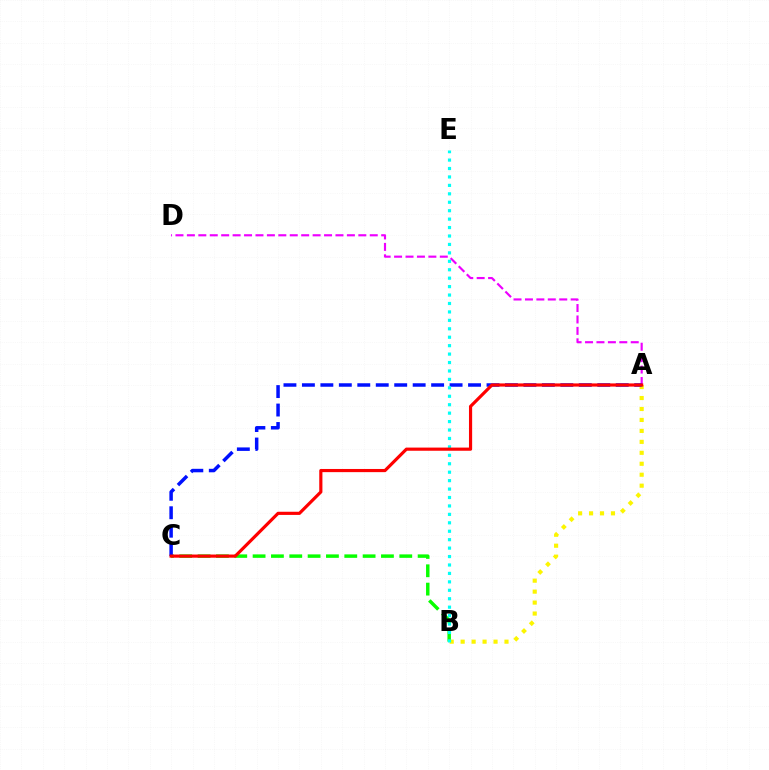{('A', 'D'): [{'color': '#ee00ff', 'line_style': 'dashed', 'thickness': 1.55}], ('A', 'B'): [{'color': '#fcf500', 'line_style': 'dotted', 'thickness': 2.98}], ('B', 'C'): [{'color': '#08ff00', 'line_style': 'dashed', 'thickness': 2.49}], ('A', 'C'): [{'color': '#0010ff', 'line_style': 'dashed', 'thickness': 2.51}, {'color': '#ff0000', 'line_style': 'solid', 'thickness': 2.28}], ('B', 'E'): [{'color': '#00fff6', 'line_style': 'dotted', 'thickness': 2.29}]}